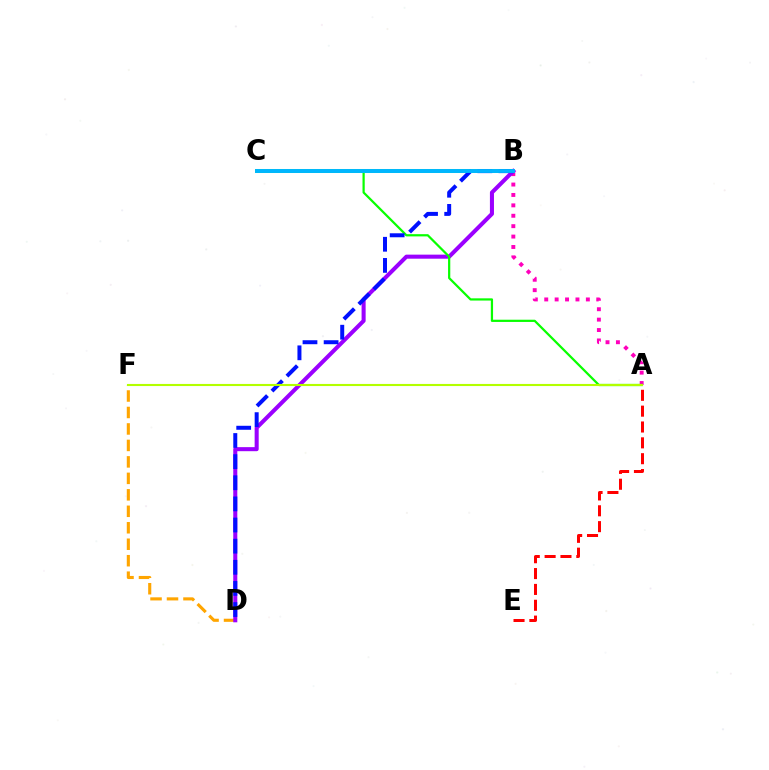{('A', 'B'): [{'color': '#ff00bd', 'line_style': 'dotted', 'thickness': 2.83}], ('A', 'E'): [{'color': '#ff0000', 'line_style': 'dashed', 'thickness': 2.15}], ('D', 'F'): [{'color': '#ffa500', 'line_style': 'dashed', 'thickness': 2.24}], ('B', 'C'): [{'color': '#00ff9d', 'line_style': 'solid', 'thickness': 2.89}, {'color': '#00b5ff', 'line_style': 'solid', 'thickness': 2.8}], ('B', 'D'): [{'color': '#9b00ff', 'line_style': 'solid', 'thickness': 2.92}, {'color': '#0010ff', 'line_style': 'dashed', 'thickness': 2.87}], ('A', 'C'): [{'color': '#08ff00', 'line_style': 'solid', 'thickness': 1.6}], ('A', 'F'): [{'color': '#b3ff00', 'line_style': 'solid', 'thickness': 1.52}]}